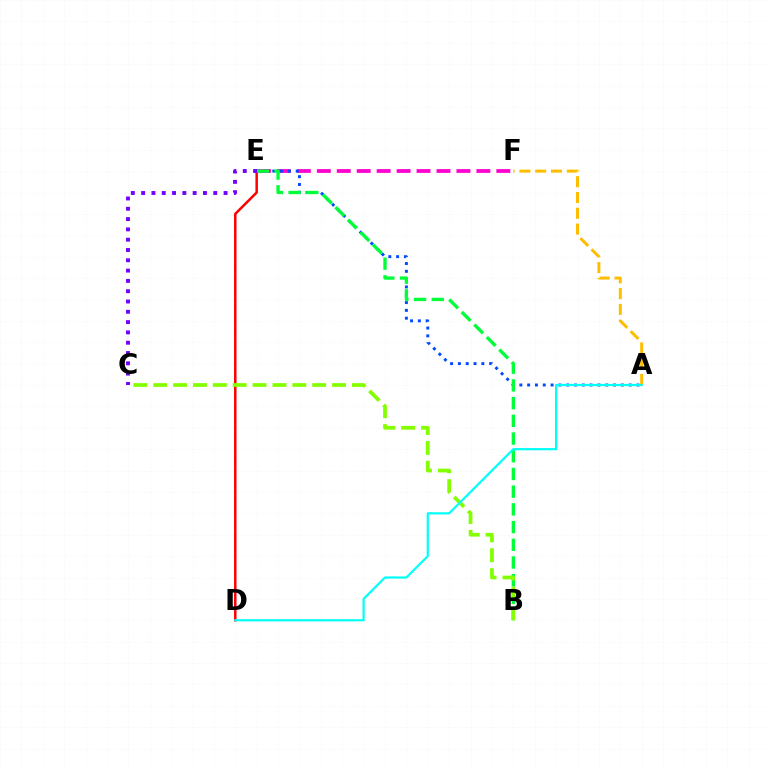{('D', 'E'): [{'color': '#ff0000', 'line_style': 'solid', 'thickness': 1.8}], ('E', 'F'): [{'color': '#ff00cf', 'line_style': 'dashed', 'thickness': 2.71}], ('A', 'F'): [{'color': '#ffbd00', 'line_style': 'dashed', 'thickness': 2.15}], ('A', 'E'): [{'color': '#004bff', 'line_style': 'dotted', 'thickness': 2.12}], ('B', 'E'): [{'color': '#00ff39', 'line_style': 'dashed', 'thickness': 2.41}], ('C', 'E'): [{'color': '#7200ff', 'line_style': 'dotted', 'thickness': 2.8}], ('B', 'C'): [{'color': '#84ff00', 'line_style': 'dashed', 'thickness': 2.7}], ('A', 'D'): [{'color': '#00fff6', 'line_style': 'solid', 'thickness': 1.58}]}